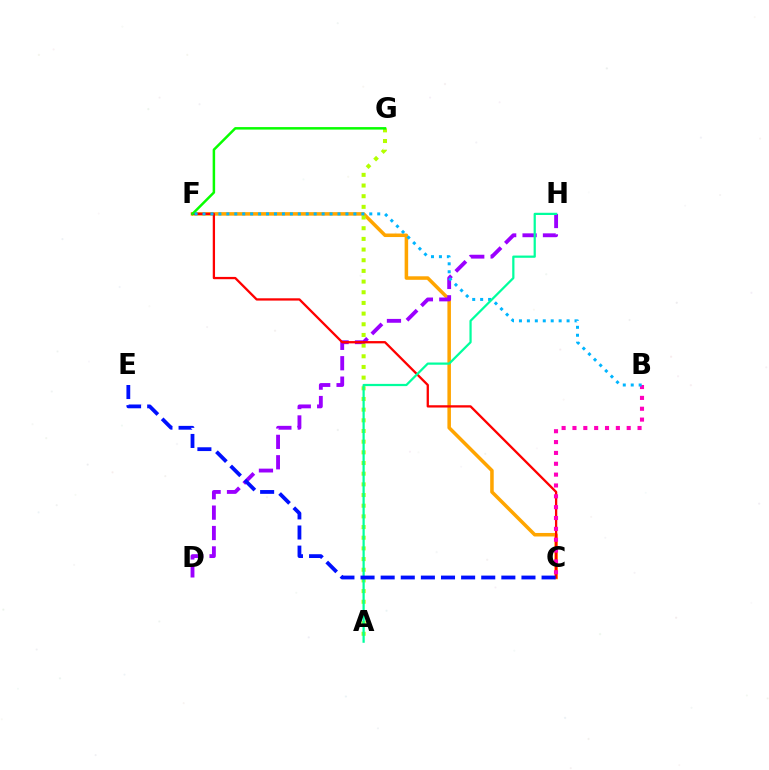{('C', 'F'): [{'color': '#ffa500', 'line_style': 'solid', 'thickness': 2.54}, {'color': '#ff0000', 'line_style': 'solid', 'thickness': 1.65}], ('D', 'H'): [{'color': '#9b00ff', 'line_style': 'dashed', 'thickness': 2.77}], ('A', 'G'): [{'color': '#b3ff00', 'line_style': 'dotted', 'thickness': 2.9}], ('F', 'G'): [{'color': '#08ff00', 'line_style': 'solid', 'thickness': 1.8}], ('B', 'C'): [{'color': '#ff00bd', 'line_style': 'dotted', 'thickness': 2.95}], ('B', 'F'): [{'color': '#00b5ff', 'line_style': 'dotted', 'thickness': 2.16}], ('A', 'H'): [{'color': '#00ff9d', 'line_style': 'solid', 'thickness': 1.61}], ('C', 'E'): [{'color': '#0010ff', 'line_style': 'dashed', 'thickness': 2.73}]}